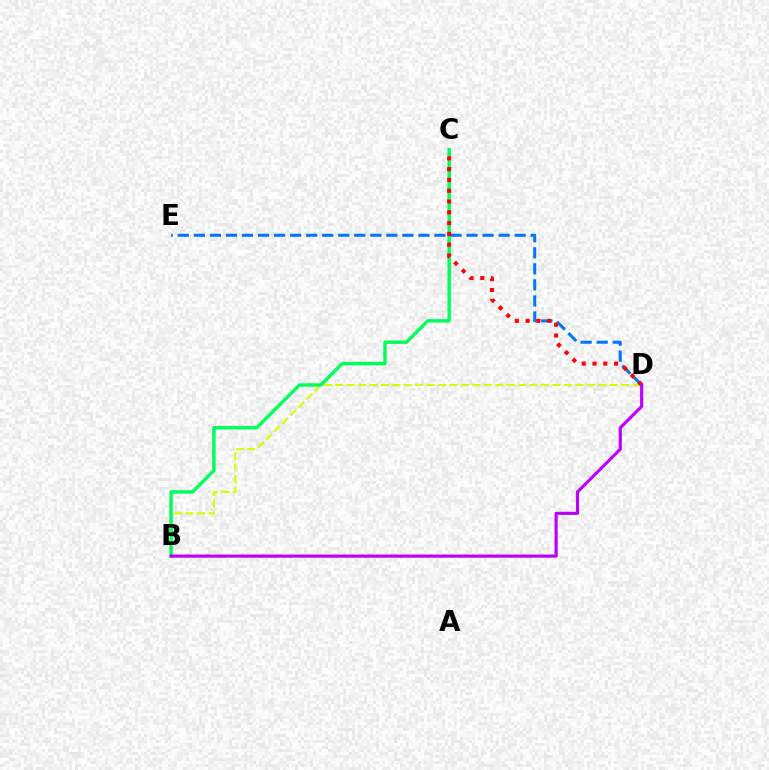{('D', 'E'): [{'color': '#0074ff', 'line_style': 'dashed', 'thickness': 2.18}], ('B', 'D'): [{'color': '#d1ff00', 'line_style': 'dashed', 'thickness': 1.55}, {'color': '#b900ff', 'line_style': 'solid', 'thickness': 2.28}], ('B', 'C'): [{'color': '#00ff5c', 'line_style': 'solid', 'thickness': 2.47}], ('C', 'D'): [{'color': '#ff0000', 'line_style': 'dotted', 'thickness': 2.93}]}